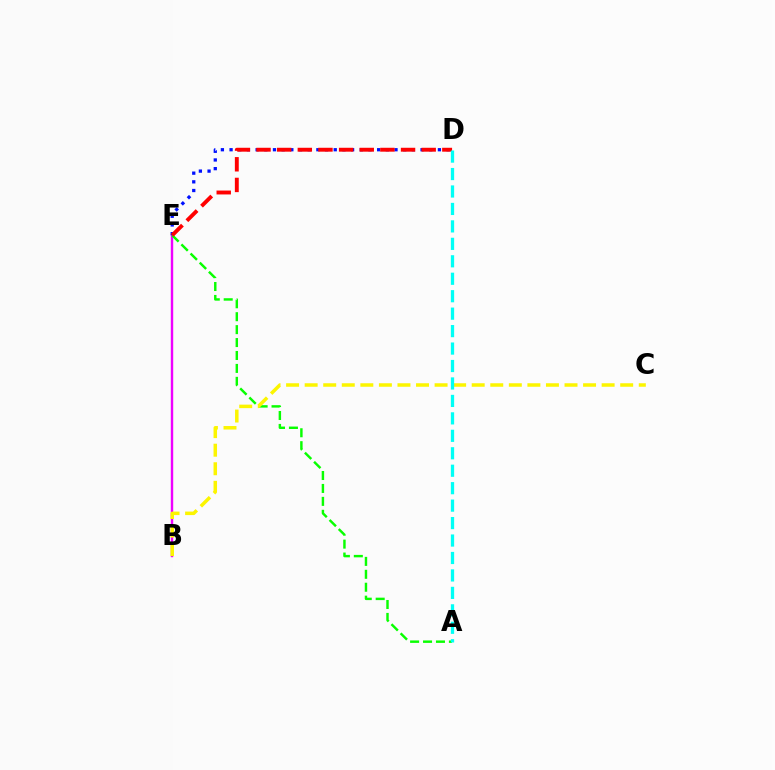{('B', 'E'): [{'color': '#ee00ff', 'line_style': 'solid', 'thickness': 1.74}], ('D', 'E'): [{'color': '#0010ff', 'line_style': 'dotted', 'thickness': 2.36}, {'color': '#ff0000', 'line_style': 'dashed', 'thickness': 2.8}], ('A', 'E'): [{'color': '#08ff00', 'line_style': 'dashed', 'thickness': 1.76}], ('B', 'C'): [{'color': '#fcf500', 'line_style': 'dashed', 'thickness': 2.52}], ('A', 'D'): [{'color': '#00fff6', 'line_style': 'dashed', 'thickness': 2.37}]}